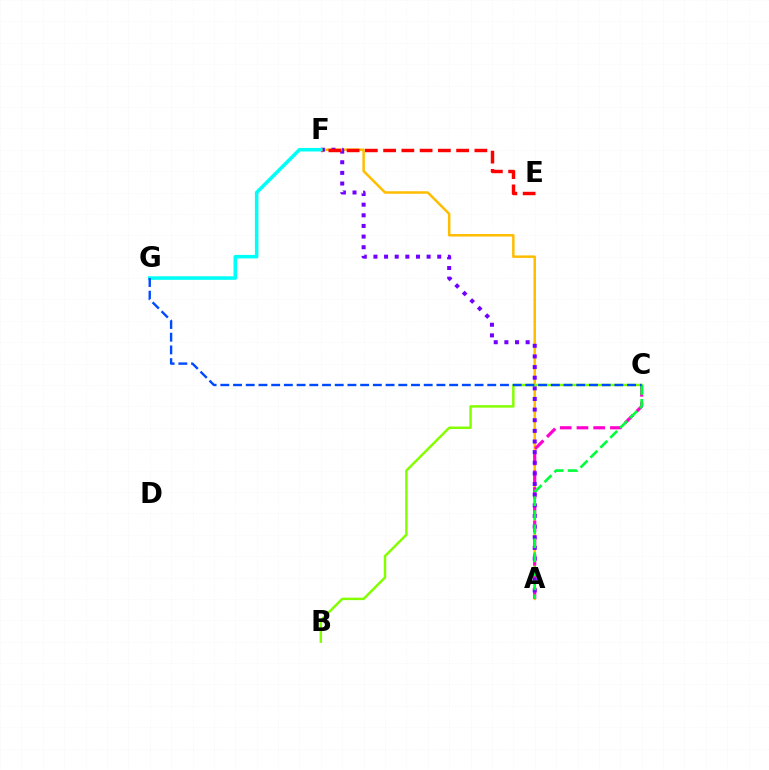{('A', 'F'): [{'color': '#ffbd00', 'line_style': 'solid', 'thickness': 1.79}, {'color': '#7200ff', 'line_style': 'dotted', 'thickness': 2.89}], ('A', 'C'): [{'color': '#ff00cf', 'line_style': 'dashed', 'thickness': 2.27}, {'color': '#00ff39', 'line_style': 'dashed', 'thickness': 1.9}], ('B', 'C'): [{'color': '#84ff00', 'line_style': 'solid', 'thickness': 1.78}], ('E', 'F'): [{'color': '#ff0000', 'line_style': 'dashed', 'thickness': 2.48}], ('F', 'G'): [{'color': '#00fff6', 'line_style': 'solid', 'thickness': 2.55}], ('C', 'G'): [{'color': '#004bff', 'line_style': 'dashed', 'thickness': 1.73}]}